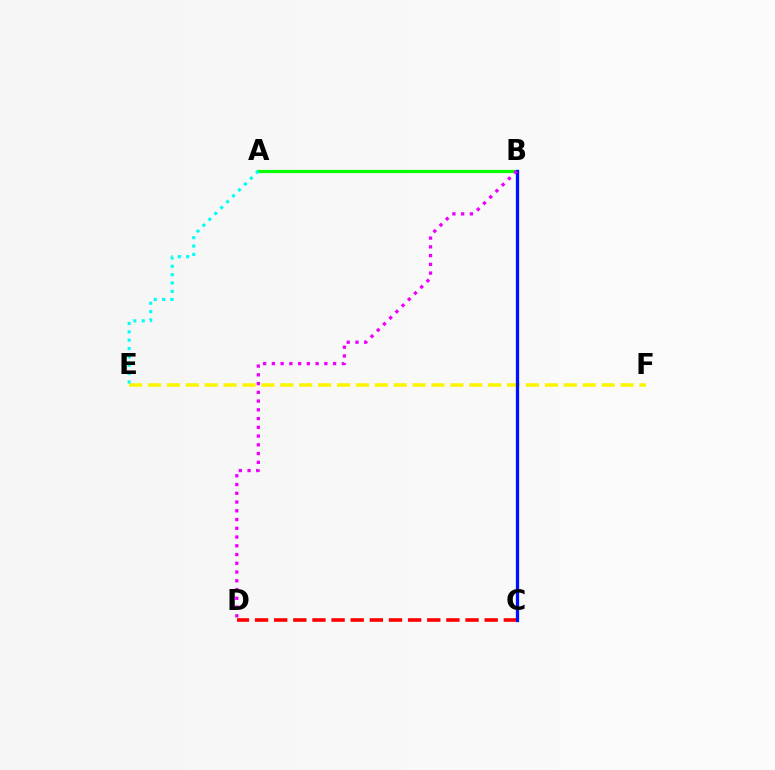{('E', 'F'): [{'color': '#fcf500', 'line_style': 'dashed', 'thickness': 2.57}], ('C', 'D'): [{'color': '#ff0000', 'line_style': 'dashed', 'thickness': 2.6}], ('A', 'B'): [{'color': '#08ff00', 'line_style': 'solid', 'thickness': 2.3}], ('B', 'C'): [{'color': '#0010ff', 'line_style': 'solid', 'thickness': 2.35}], ('B', 'D'): [{'color': '#ee00ff', 'line_style': 'dotted', 'thickness': 2.38}], ('A', 'E'): [{'color': '#00fff6', 'line_style': 'dotted', 'thickness': 2.27}]}